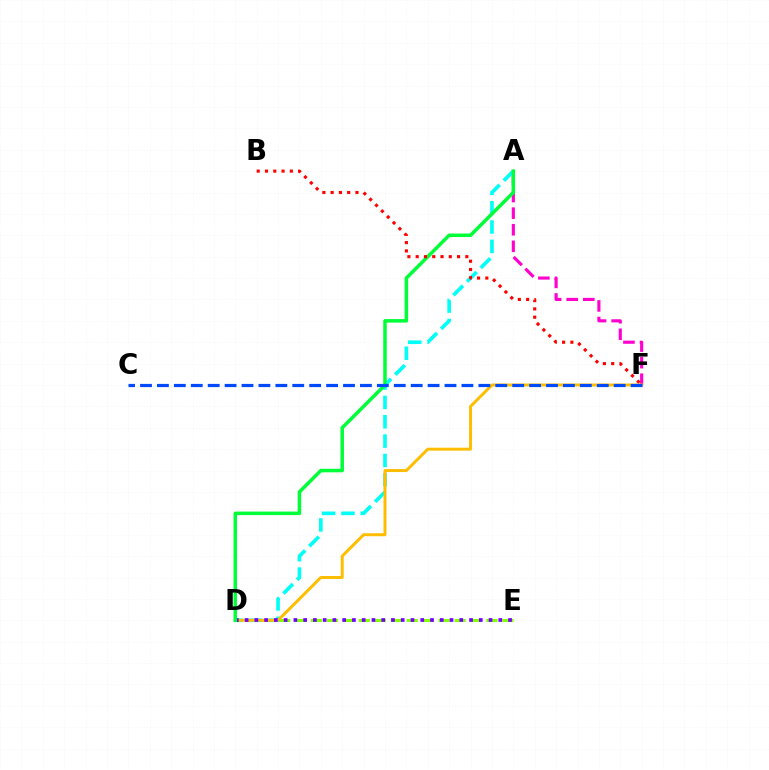{('A', 'F'): [{'color': '#ff00cf', 'line_style': 'dashed', 'thickness': 2.25}], ('D', 'E'): [{'color': '#84ff00', 'line_style': 'dashed', 'thickness': 2.17}, {'color': '#7200ff', 'line_style': 'dotted', 'thickness': 2.65}], ('A', 'D'): [{'color': '#00fff6', 'line_style': 'dashed', 'thickness': 2.63}, {'color': '#00ff39', 'line_style': 'solid', 'thickness': 2.53}], ('D', 'F'): [{'color': '#ffbd00', 'line_style': 'solid', 'thickness': 2.13}], ('B', 'F'): [{'color': '#ff0000', 'line_style': 'dotted', 'thickness': 2.25}], ('C', 'F'): [{'color': '#004bff', 'line_style': 'dashed', 'thickness': 2.3}]}